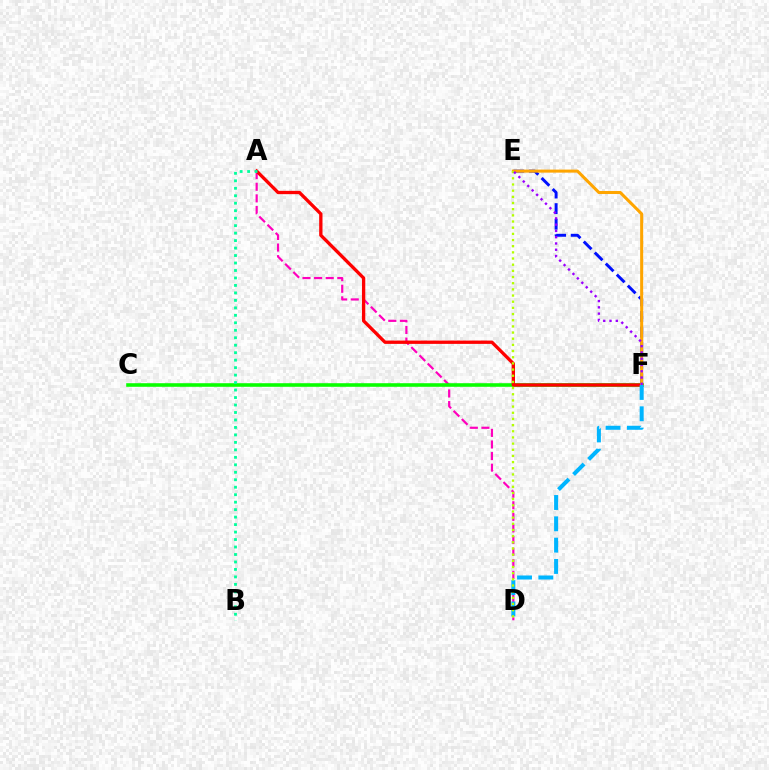{('A', 'D'): [{'color': '#ff00bd', 'line_style': 'dashed', 'thickness': 1.58}], ('C', 'F'): [{'color': '#08ff00', 'line_style': 'solid', 'thickness': 2.58}], ('E', 'F'): [{'color': '#0010ff', 'line_style': 'dashed', 'thickness': 2.12}, {'color': '#ffa500', 'line_style': 'solid', 'thickness': 2.19}, {'color': '#9b00ff', 'line_style': 'dotted', 'thickness': 1.71}], ('A', 'F'): [{'color': '#ff0000', 'line_style': 'solid', 'thickness': 2.39}], ('D', 'F'): [{'color': '#00b5ff', 'line_style': 'dashed', 'thickness': 2.9}], ('A', 'B'): [{'color': '#00ff9d', 'line_style': 'dotted', 'thickness': 2.03}], ('D', 'E'): [{'color': '#b3ff00', 'line_style': 'dotted', 'thickness': 1.68}]}